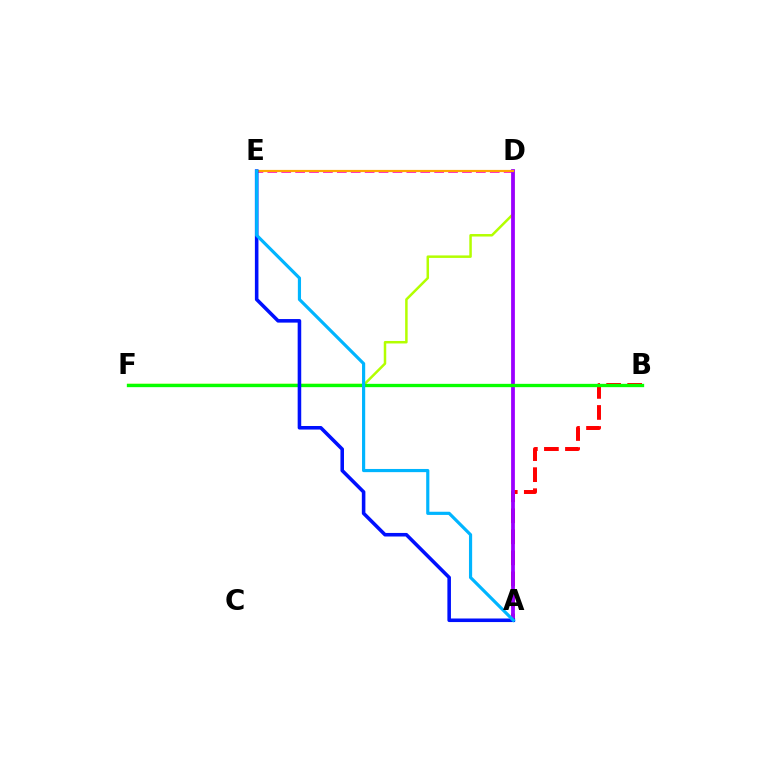{('B', 'F'): [{'color': '#00ff9d', 'line_style': 'solid', 'thickness': 1.91}, {'color': '#08ff00', 'line_style': 'solid', 'thickness': 2.39}], ('A', 'B'): [{'color': '#ff0000', 'line_style': 'dashed', 'thickness': 2.86}], ('D', 'F'): [{'color': '#b3ff00', 'line_style': 'solid', 'thickness': 1.8}], ('D', 'E'): [{'color': '#ff00bd', 'line_style': 'dashed', 'thickness': 1.89}, {'color': '#ffa500', 'line_style': 'solid', 'thickness': 1.57}], ('A', 'D'): [{'color': '#9b00ff', 'line_style': 'solid', 'thickness': 2.72}], ('A', 'E'): [{'color': '#0010ff', 'line_style': 'solid', 'thickness': 2.56}, {'color': '#00b5ff', 'line_style': 'solid', 'thickness': 2.29}]}